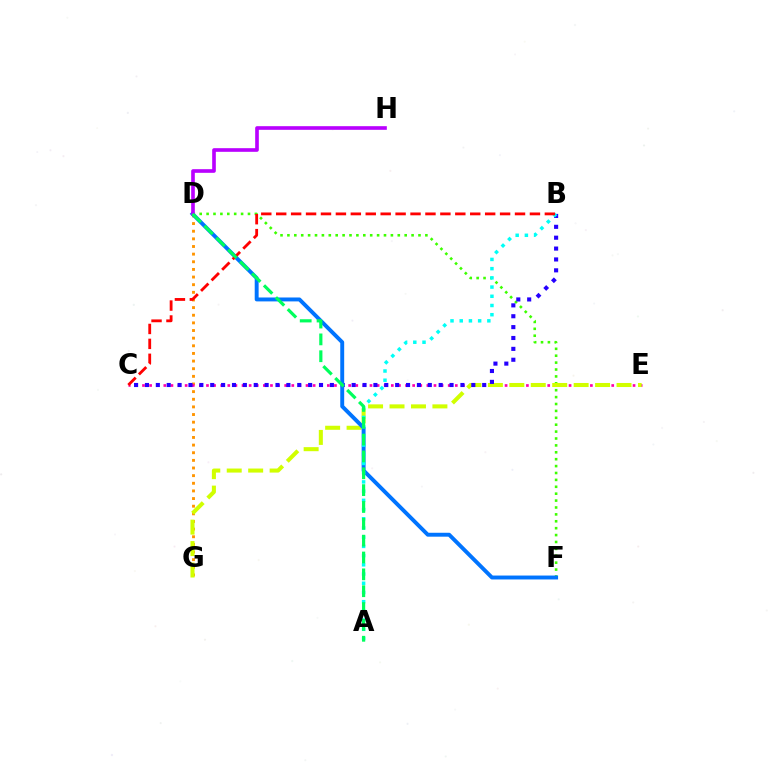{('D', 'G'): [{'color': '#ff9400', 'line_style': 'dotted', 'thickness': 2.08}], ('C', 'E'): [{'color': '#ff00ac', 'line_style': 'dotted', 'thickness': 1.93}], ('D', 'F'): [{'color': '#3dff00', 'line_style': 'dotted', 'thickness': 1.87}, {'color': '#0074ff', 'line_style': 'solid', 'thickness': 2.82}], ('E', 'G'): [{'color': '#d1ff00', 'line_style': 'dashed', 'thickness': 2.91}], ('B', 'C'): [{'color': '#2500ff', 'line_style': 'dotted', 'thickness': 2.96}, {'color': '#ff0000', 'line_style': 'dashed', 'thickness': 2.03}], ('A', 'B'): [{'color': '#00fff6', 'line_style': 'dotted', 'thickness': 2.5}], ('D', 'H'): [{'color': '#b900ff', 'line_style': 'solid', 'thickness': 2.62}], ('A', 'D'): [{'color': '#00ff5c', 'line_style': 'dashed', 'thickness': 2.29}]}